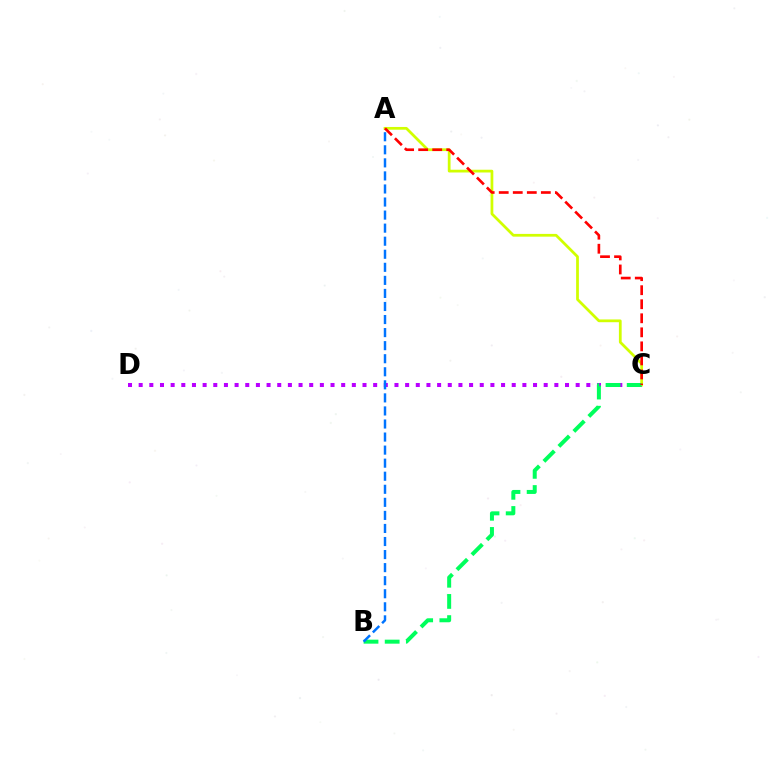{('C', 'D'): [{'color': '#b900ff', 'line_style': 'dotted', 'thickness': 2.9}], ('A', 'C'): [{'color': '#d1ff00', 'line_style': 'solid', 'thickness': 1.98}, {'color': '#ff0000', 'line_style': 'dashed', 'thickness': 1.91}], ('B', 'C'): [{'color': '#00ff5c', 'line_style': 'dashed', 'thickness': 2.88}], ('A', 'B'): [{'color': '#0074ff', 'line_style': 'dashed', 'thickness': 1.77}]}